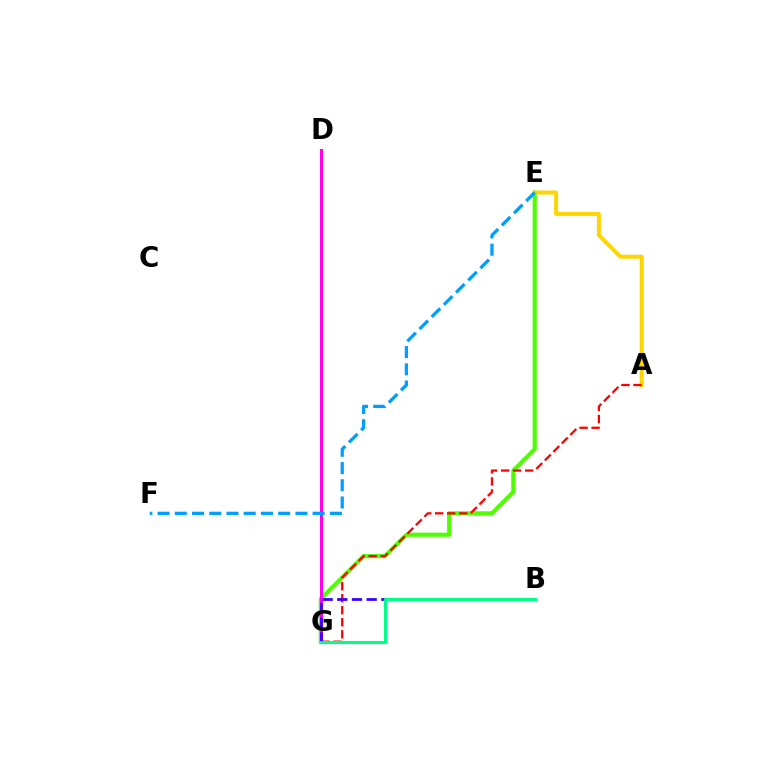{('E', 'G'): [{'color': '#4fff00', 'line_style': 'solid', 'thickness': 2.98}], ('A', 'E'): [{'color': '#ffd500', 'line_style': 'solid', 'thickness': 2.85}], ('D', 'G'): [{'color': '#ff00ed', 'line_style': 'solid', 'thickness': 2.19}], ('A', 'G'): [{'color': '#ff0000', 'line_style': 'dashed', 'thickness': 1.63}], ('B', 'G'): [{'color': '#3700ff', 'line_style': 'dashed', 'thickness': 1.99}, {'color': '#00ff86', 'line_style': 'solid', 'thickness': 2.25}], ('E', 'F'): [{'color': '#009eff', 'line_style': 'dashed', 'thickness': 2.34}]}